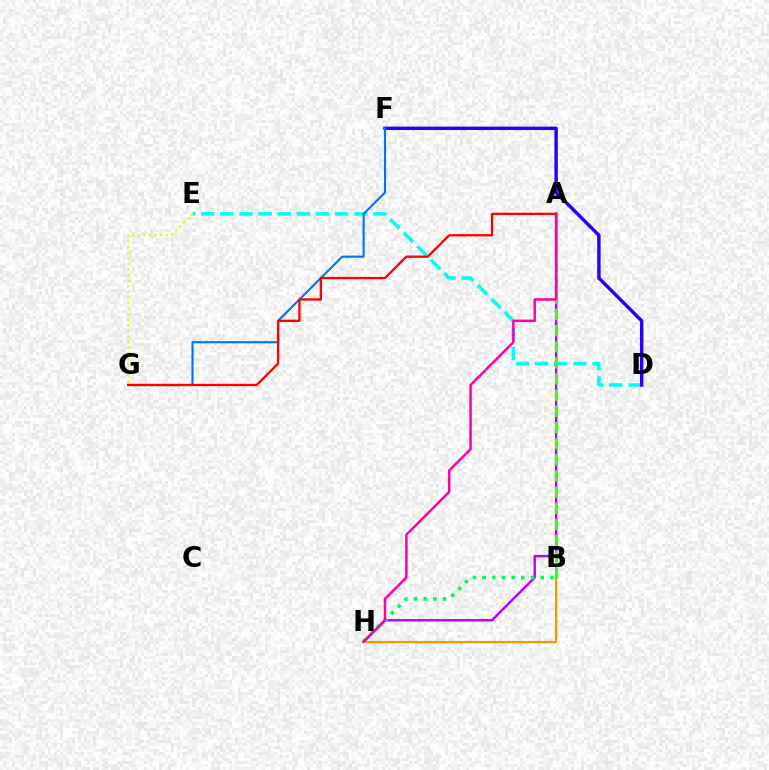{('D', 'E'): [{'color': '#00fff6', 'line_style': 'dashed', 'thickness': 2.6}], ('D', 'F'): [{'color': '#2500ff', 'line_style': 'solid', 'thickness': 2.46}], ('A', 'H'): [{'color': '#b900ff', 'line_style': 'solid', 'thickness': 1.75}, {'color': '#ff00ac', 'line_style': 'solid', 'thickness': 1.81}], ('B', 'H'): [{'color': '#00ff5c', 'line_style': 'dotted', 'thickness': 2.63}, {'color': '#ff9400', 'line_style': 'solid', 'thickness': 1.54}], ('E', 'G'): [{'color': '#d1ff00', 'line_style': 'dotted', 'thickness': 1.52}], ('F', 'G'): [{'color': '#0074ff', 'line_style': 'solid', 'thickness': 1.54}], ('A', 'G'): [{'color': '#ff0000', 'line_style': 'solid', 'thickness': 1.66}], ('A', 'B'): [{'color': '#3dff00', 'line_style': 'dashed', 'thickness': 2.19}]}